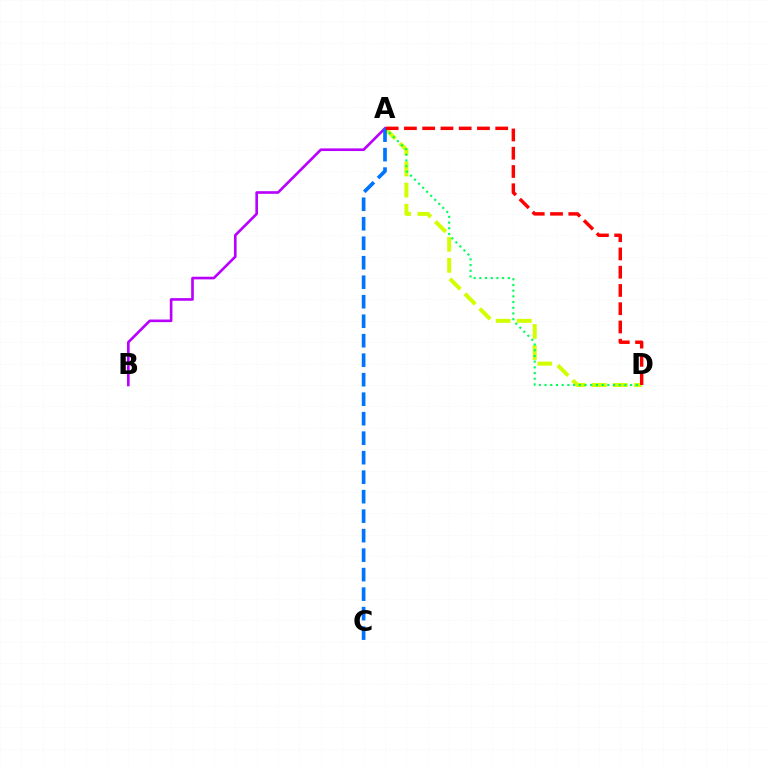{('A', 'D'): [{'color': '#d1ff00', 'line_style': 'dashed', 'thickness': 2.87}, {'color': '#00ff5c', 'line_style': 'dotted', 'thickness': 1.55}, {'color': '#ff0000', 'line_style': 'dashed', 'thickness': 2.48}], ('A', 'B'): [{'color': '#b900ff', 'line_style': 'solid', 'thickness': 1.89}], ('A', 'C'): [{'color': '#0074ff', 'line_style': 'dashed', 'thickness': 2.65}]}